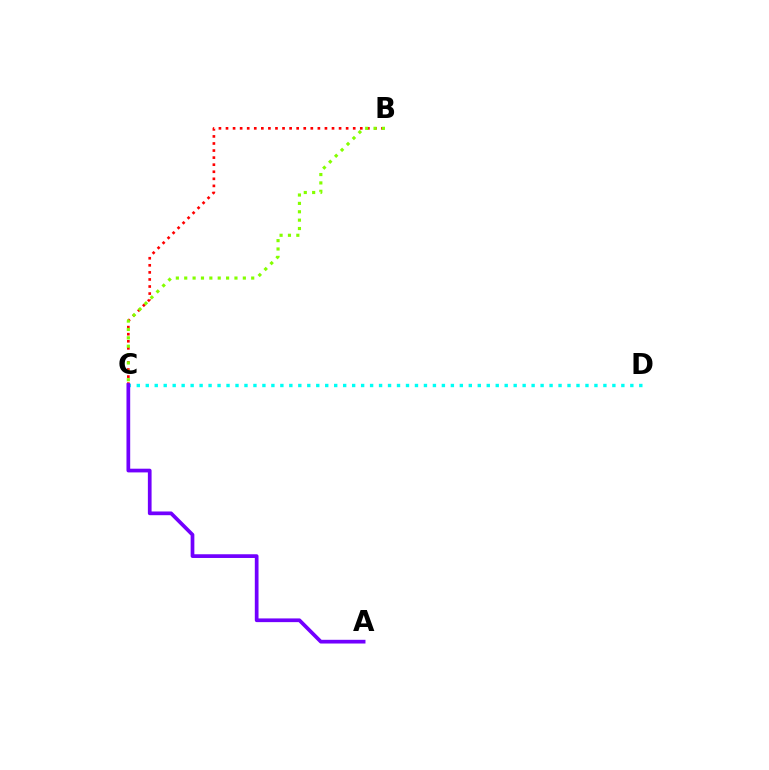{('C', 'D'): [{'color': '#00fff6', 'line_style': 'dotted', 'thickness': 2.44}], ('B', 'C'): [{'color': '#ff0000', 'line_style': 'dotted', 'thickness': 1.92}, {'color': '#84ff00', 'line_style': 'dotted', 'thickness': 2.28}], ('A', 'C'): [{'color': '#7200ff', 'line_style': 'solid', 'thickness': 2.67}]}